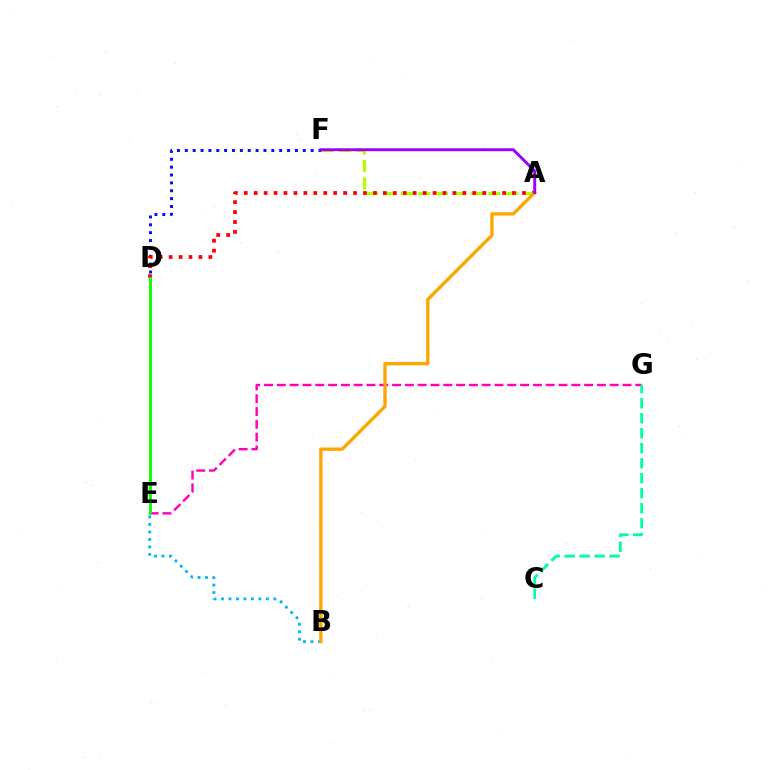{('D', 'F'): [{'color': '#0010ff', 'line_style': 'dotted', 'thickness': 2.14}], ('A', 'F'): [{'color': '#b3ff00', 'line_style': 'dashed', 'thickness': 2.37}, {'color': '#9b00ff', 'line_style': 'solid', 'thickness': 2.1}], ('A', 'D'): [{'color': '#ff0000', 'line_style': 'dotted', 'thickness': 2.7}], ('E', 'G'): [{'color': '#ff00bd', 'line_style': 'dashed', 'thickness': 1.74}], ('D', 'E'): [{'color': '#08ff00', 'line_style': 'solid', 'thickness': 2.09}], ('C', 'G'): [{'color': '#00ff9d', 'line_style': 'dashed', 'thickness': 2.04}], ('B', 'E'): [{'color': '#00b5ff', 'line_style': 'dotted', 'thickness': 2.03}], ('A', 'B'): [{'color': '#ffa500', 'line_style': 'solid', 'thickness': 2.39}]}